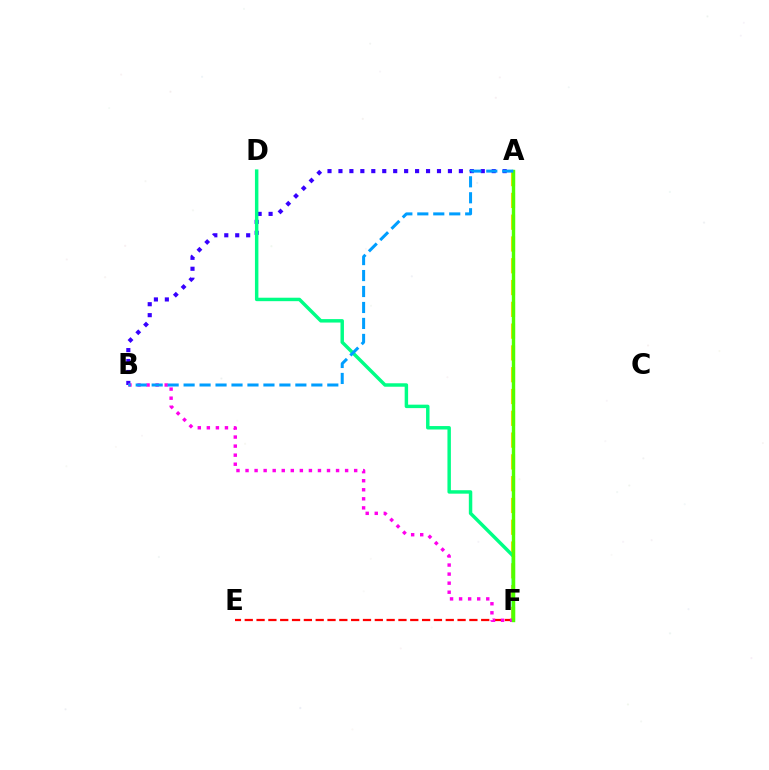{('A', 'B'): [{'color': '#3700ff', 'line_style': 'dotted', 'thickness': 2.97}, {'color': '#009eff', 'line_style': 'dashed', 'thickness': 2.17}], ('A', 'F'): [{'color': '#ffd500', 'line_style': 'dashed', 'thickness': 2.96}, {'color': '#4fff00', 'line_style': 'solid', 'thickness': 2.45}], ('E', 'F'): [{'color': '#ff0000', 'line_style': 'dashed', 'thickness': 1.61}], ('D', 'F'): [{'color': '#00ff86', 'line_style': 'solid', 'thickness': 2.49}], ('B', 'F'): [{'color': '#ff00ed', 'line_style': 'dotted', 'thickness': 2.46}]}